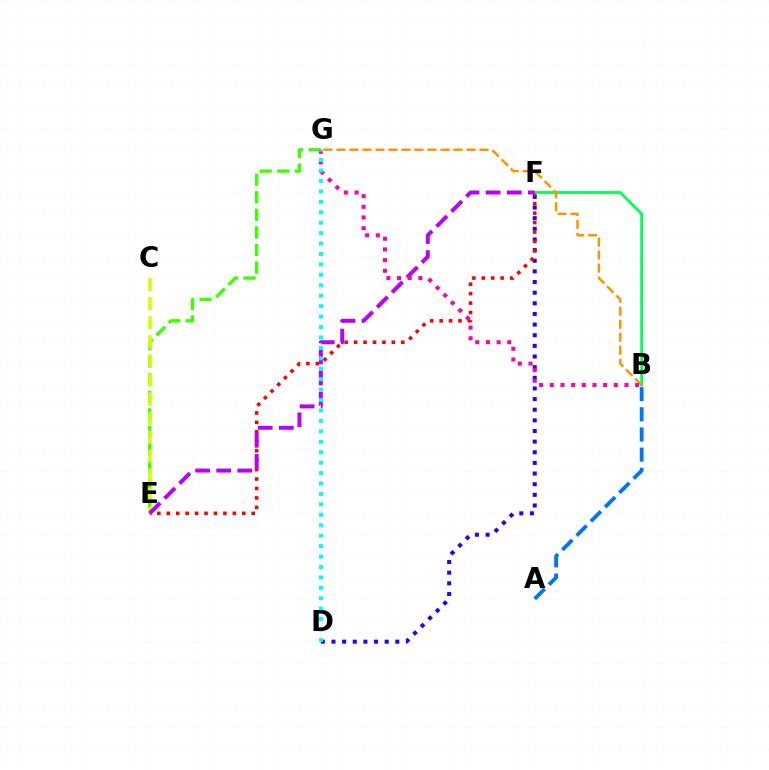{('E', 'G'): [{'color': '#3dff00', 'line_style': 'dashed', 'thickness': 2.39}], ('C', 'E'): [{'color': '#d1ff00', 'line_style': 'dashed', 'thickness': 2.59}], ('D', 'F'): [{'color': '#2500ff', 'line_style': 'dotted', 'thickness': 2.89}], ('E', 'F'): [{'color': '#ff0000', 'line_style': 'dotted', 'thickness': 2.56}, {'color': '#b900ff', 'line_style': 'dashed', 'thickness': 2.86}], ('B', 'F'): [{'color': '#00ff5c', 'line_style': 'solid', 'thickness': 2.05}], ('A', 'B'): [{'color': '#0074ff', 'line_style': 'dashed', 'thickness': 2.74}], ('B', 'G'): [{'color': '#ff9400', 'line_style': 'dashed', 'thickness': 1.77}, {'color': '#ff00ac', 'line_style': 'dotted', 'thickness': 2.9}], ('D', 'G'): [{'color': '#00fff6', 'line_style': 'dotted', 'thickness': 2.84}]}